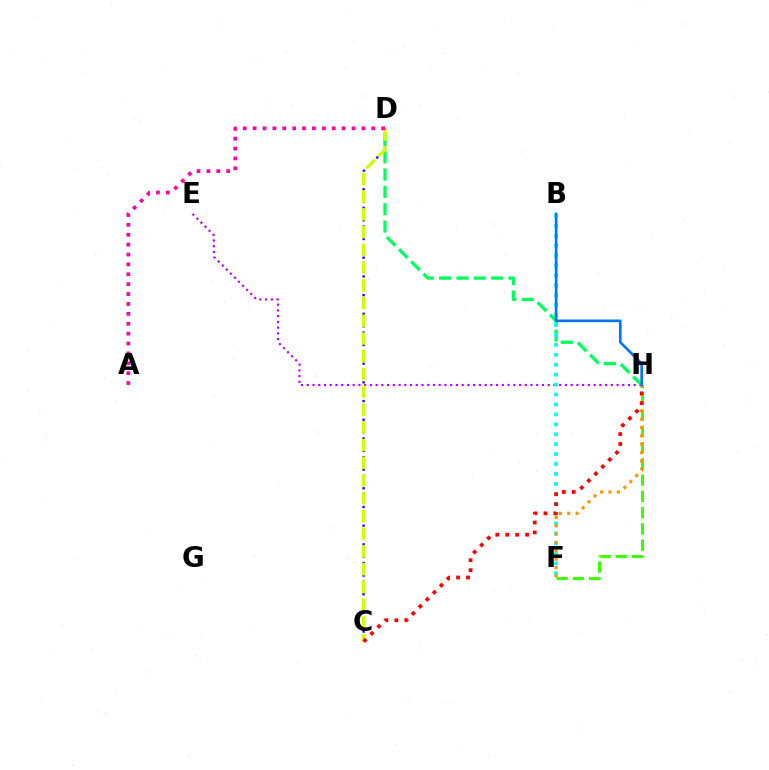{('E', 'H'): [{'color': '#b900ff', 'line_style': 'dotted', 'thickness': 1.56}], ('C', 'D'): [{'color': '#2500ff', 'line_style': 'dotted', 'thickness': 1.69}, {'color': '#d1ff00', 'line_style': 'dashed', 'thickness': 2.41}], ('D', 'H'): [{'color': '#00ff5c', 'line_style': 'dashed', 'thickness': 2.35}], ('F', 'H'): [{'color': '#3dff00', 'line_style': 'dashed', 'thickness': 2.21}, {'color': '#ff9400', 'line_style': 'dotted', 'thickness': 2.27}], ('B', 'F'): [{'color': '#00fff6', 'line_style': 'dotted', 'thickness': 2.7}], ('C', 'H'): [{'color': '#ff0000', 'line_style': 'dotted', 'thickness': 2.7}], ('B', 'H'): [{'color': '#0074ff', 'line_style': 'solid', 'thickness': 1.91}], ('A', 'D'): [{'color': '#ff00ac', 'line_style': 'dotted', 'thickness': 2.69}]}